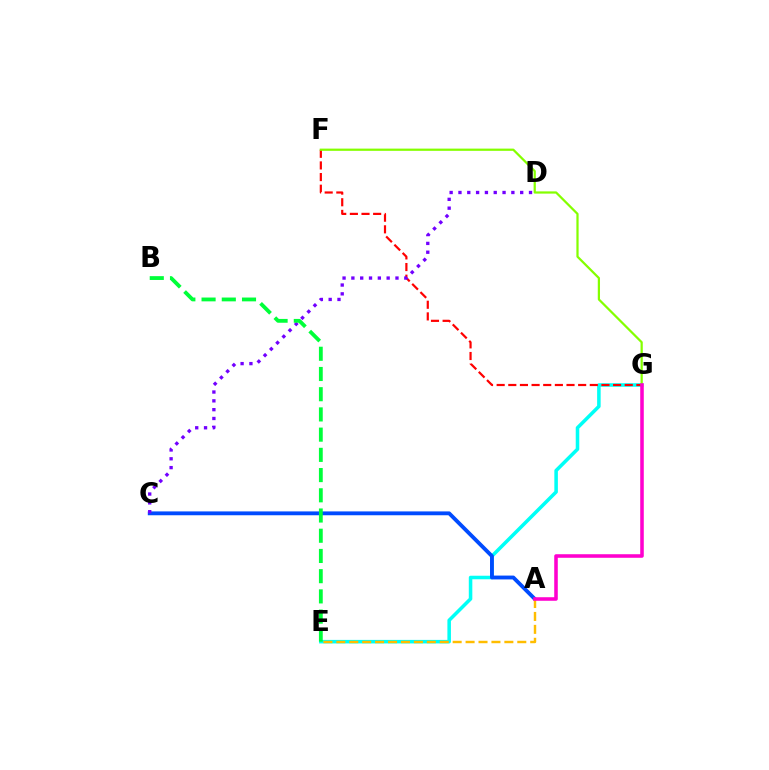{('E', 'G'): [{'color': '#00fff6', 'line_style': 'solid', 'thickness': 2.55}], ('F', 'G'): [{'color': '#ff0000', 'line_style': 'dashed', 'thickness': 1.58}, {'color': '#84ff00', 'line_style': 'solid', 'thickness': 1.61}], ('A', 'C'): [{'color': '#004bff', 'line_style': 'solid', 'thickness': 2.77}], ('C', 'D'): [{'color': '#7200ff', 'line_style': 'dotted', 'thickness': 2.4}], ('B', 'E'): [{'color': '#00ff39', 'line_style': 'dashed', 'thickness': 2.75}], ('A', 'E'): [{'color': '#ffbd00', 'line_style': 'dashed', 'thickness': 1.76}], ('A', 'G'): [{'color': '#ff00cf', 'line_style': 'solid', 'thickness': 2.56}]}